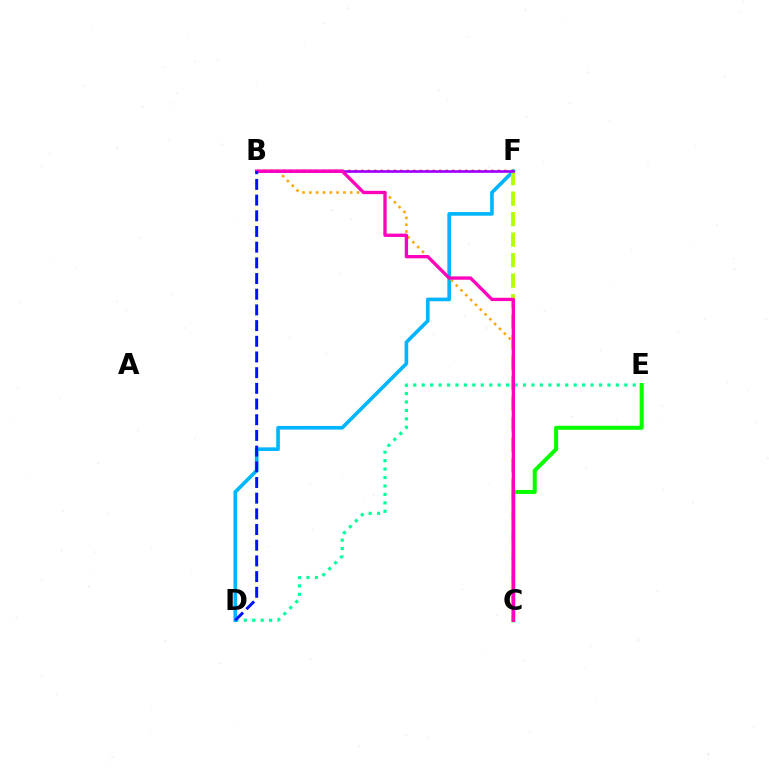{('C', 'E'): [{'color': '#08ff00', 'line_style': 'solid', 'thickness': 2.91}], ('D', 'E'): [{'color': '#00ff9d', 'line_style': 'dotted', 'thickness': 2.29}], ('D', 'F'): [{'color': '#00b5ff', 'line_style': 'solid', 'thickness': 2.62}], ('B', 'F'): [{'color': '#ff0000', 'line_style': 'dotted', 'thickness': 1.77}, {'color': '#9b00ff', 'line_style': 'solid', 'thickness': 1.89}], ('B', 'C'): [{'color': '#ffa500', 'line_style': 'dotted', 'thickness': 1.85}, {'color': '#ff00bd', 'line_style': 'solid', 'thickness': 2.4}], ('C', 'F'): [{'color': '#b3ff00', 'line_style': 'dashed', 'thickness': 2.78}], ('B', 'D'): [{'color': '#0010ff', 'line_style': 'dashed', 'thickness': 2.13}]}